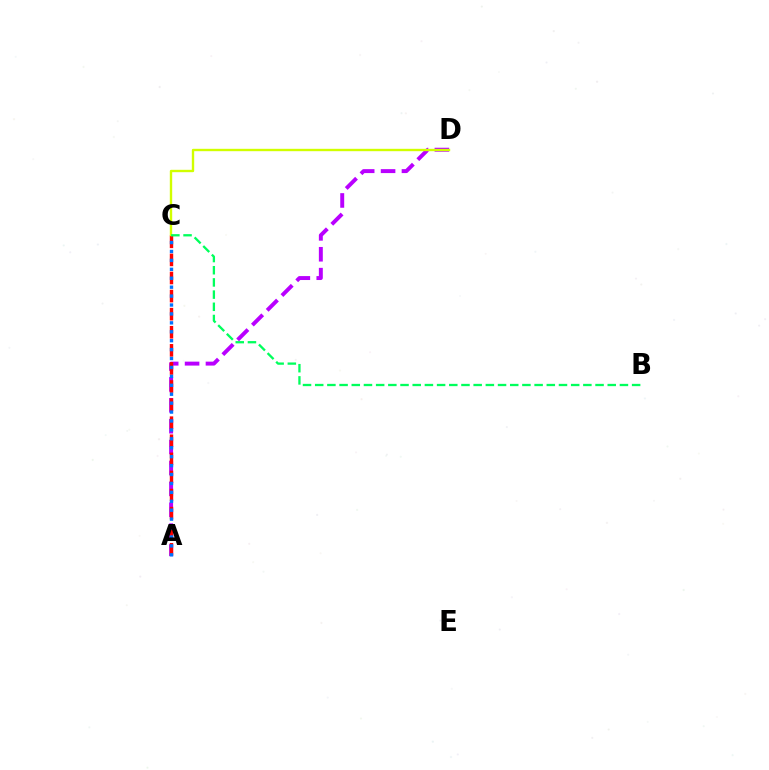{('A', 'D'): [{'color': '#b900ff', 'line_style': 'dashed', 'thickness': 2.84}], ('A', 'C'): [{'color': '#ff0000', 'line_style': 'dashed', 'thickness': 2.46}, {'color': '#0074ff', 'line_style': 'dotted', 'thickness': 2.42}], ('C', 'D'): [{'color': '#d1ff00', 'line_style': 'solid', 'thickness': 1.71}], ('B', 'C'): [{'color': '#00ff5c', 'line_style': 'dashed', 'thickness': 1.66}]}